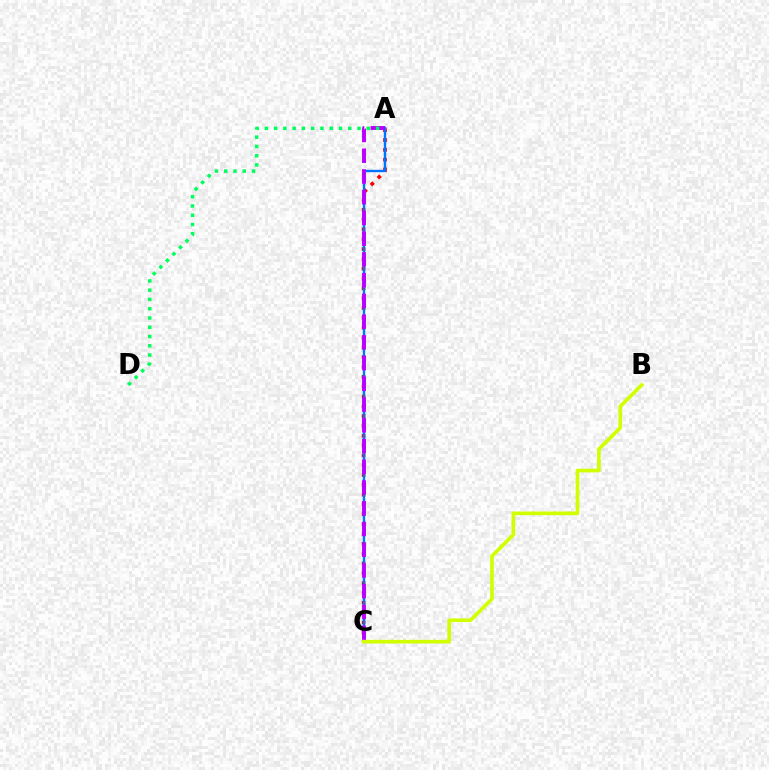{('A', 'C'): [{'color': '#ff0000', 'line_style': 'dotted', 'thickness': 2.67}, {'color': '#0074ff', 'line_style': 'solid', 'thickness': 1.71}, {'color': '#b900ff', 'line_style': 'dashed', 'thickness': 2.82}], ('A', 'D'): [{'color': '#00ff5c', 'line_style': 'dotted', 'thickness': 2.52}], ('B', 'C'): [{'color': '#d1ff00', 'line_style': 'solid', 'thickness': 2.63}]}